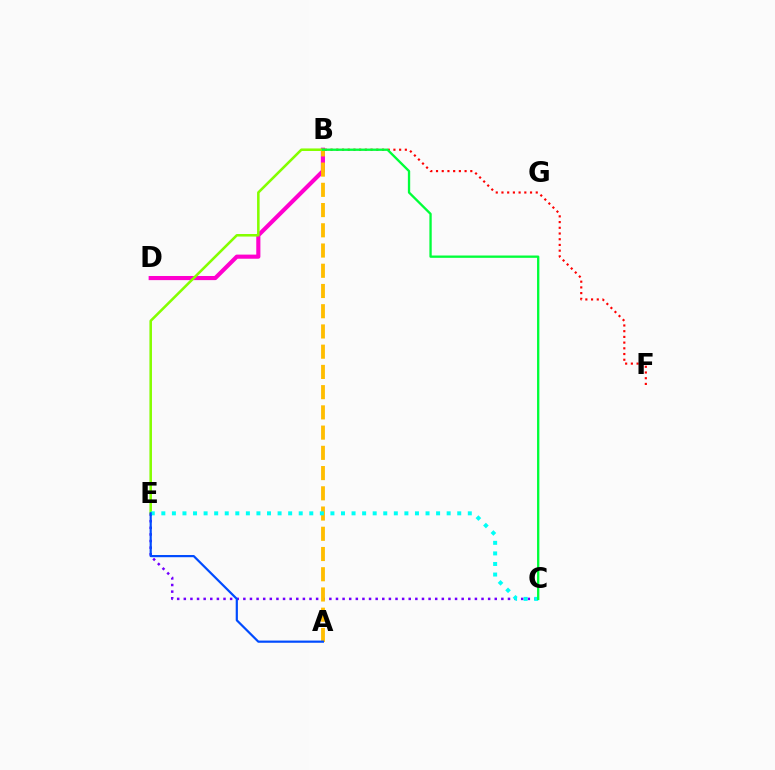{('B', 'D'): [{'color': '#ff00cf', 'line_style': 'solid', 'thickness': 2.97}], ('C', 'E'): [{'color': '#7200ff', 'line_style': 'dotted', 'thickness': 1.8}, {'color': '#00fff6', 'line_style': 'dotted', 'thickness': 2.87}], ('A', 'B'): [{'color': '#ffbd00', 'line_style': 'dashed', 'thickness': 2.75}], ('B', 'E'): [{'color': '#84ff00', 'line_style': 'solid', 'thickness': 1.84}], ('B', 'F'): [{'color': '#ff0000', 'line_style': 'dotted', 'thickness': 1.55}], ('A', 'E'): [{'color': '#004bff', 'line_style': 'solid', 'thickness': 1.58}], ('B', 'C'): [{'color': '#00ff39', 'line_style': 'solid', 'thickness': 1.67}]}